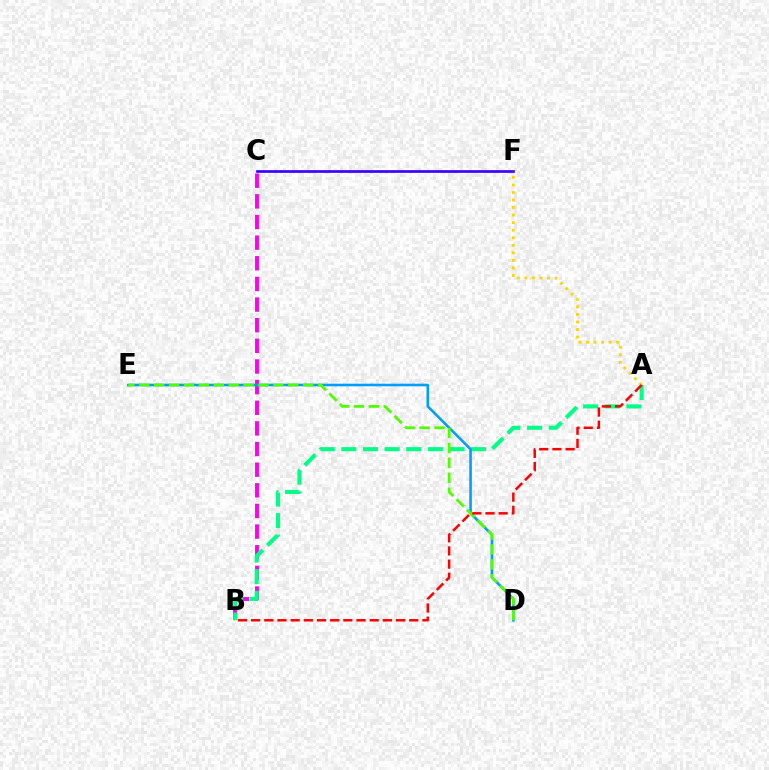{('C', 'F'): [{'color': '#3700ff', 'line_style': 'solid', 'thickness': 1.93}], ('B', 'C'): [{'color': '#ff00ed', 'line_style': 'dashed', 'thickness': 2.8}], ('A', 'B'): [{'color': '#00ff86', 'line_style': 'dashed', 'thickness': 2.94}, {'color': '#ff0000', 'line_style': 'dashed', 'thickness': 1.79}], ('D', 'E'): [{'color': '#009eff', 'line_style': 'solid', 'thickness': 1.86}, {'color': '#4fff00', 'line_style': 'dashed', 'thickness': 2.02}], ('A', 'F'): [{'color': '#ffd500', 'line_style': 'dotted', 'thickness': 2.05}]}